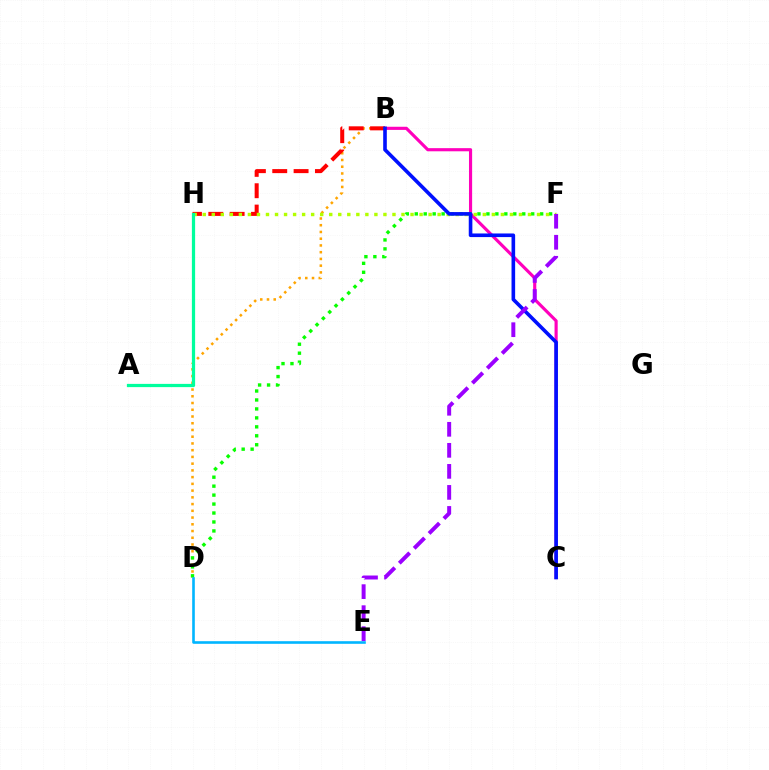{('B', 'C'): [{'color': '#ff00bd', 'line_style': 'solid', 'thickness': 2.26}, {'color': '#0010ff', 'line_style': 'solid', 'thickness': 2.61}], ('B', 'D'): [{'color': '#ffa500', 'line_style': 'dotted', 'thickness': 1.83}], ('D', 'F'): [{'color': '#08ff00', 'line_style': 'dotted', 'thickness': 2.43}], ('D', 'E'): [{'color': '#00b5ff', 'line_style': 'solid', 'thickness': 1.88}], ('B', 'H'): [{'color': '#ff0000', 'line_style': 'dashed', 'thickness': 2.9}], ('F', 'H'): [{'color': '#b3ff00', 'line_style': 'dotted', 'thickness': 2.45}], ('A', 'H'): [{'color': '#00ff9d', 'line_style': 'solid', 'thickness': 2.33}], ('E', 'F'): [{'color': '#9b00ff', 'line_style': 'dashed', 'thickness': 2.86}]}